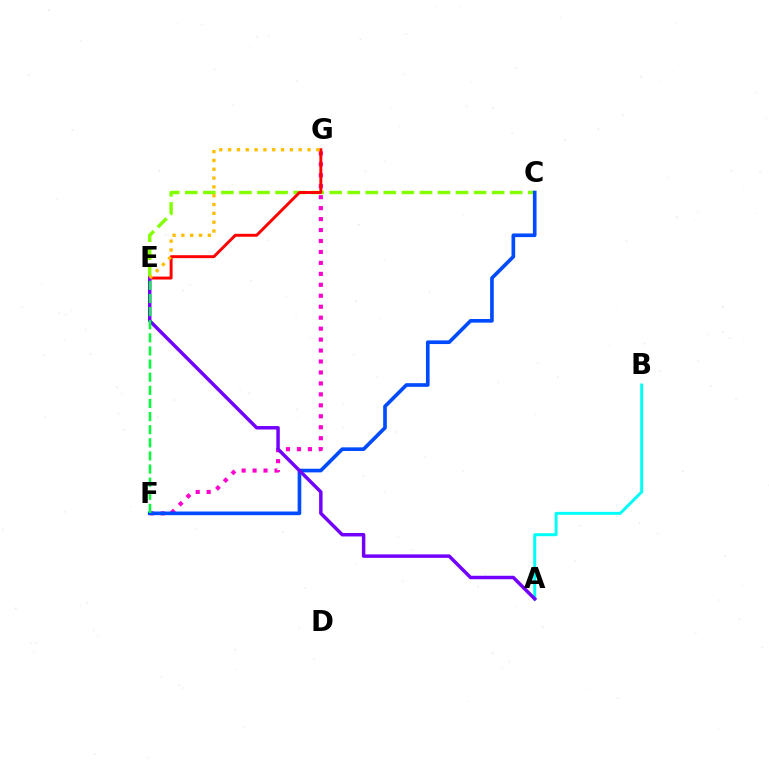{('A', 'B'): [{'color': '#00fff6', 'line_style': 'solid', 'thickness': 2.13}], ('F', 'G'): [{'color': '#ff00cf', 'line_style': 'dotted', 'thickness': 2.98}], ('C', 'E'): [{'color': '#84ff00', 'line_style': 'dashed', 'thickness': 2.45}], ('E', 'G'): [{'color': '#ff0000', 'line_style': 'solid', 'thickness': 2.11}, {'color': '#ffbd00', 'line_style': 'dotted', 'thickness': 2.4}], ('C', 'F'): [{'color': '#004bff', 'line_style': 'solid', 'thickness': 2.63}], ('A', 'E'): [{'color': '#7200ff', 'line_style': 'solid', 'thickness': 2.49}], ('E', 'F'): [{'color': '#00ff39', 'line_style': 'dashed', 'thickness': 1.78}]}